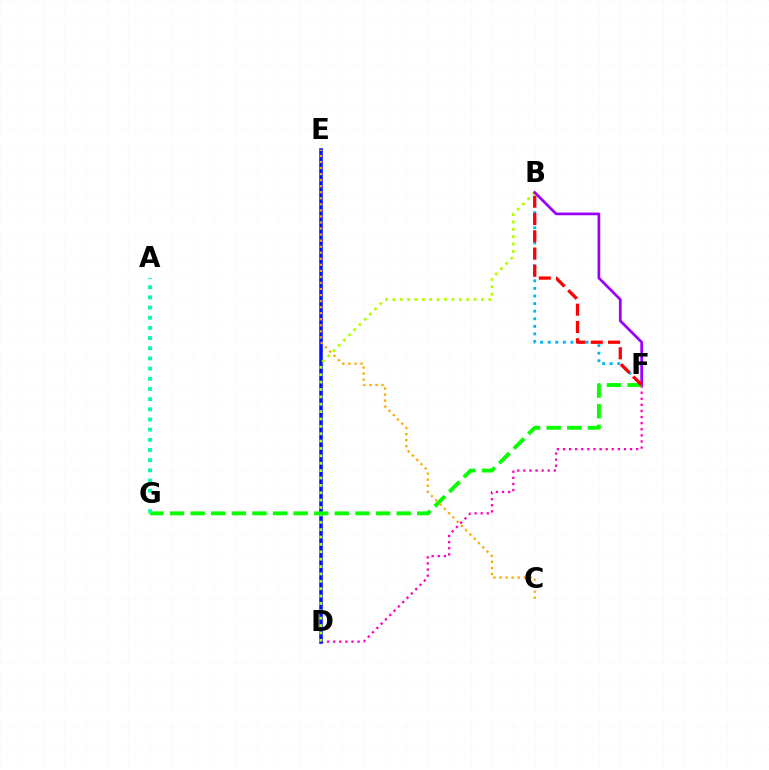{('D', 'F'): [{'color': '#ff00bd', 'line_style': 'dotted', 'thickness': 1.66}], ('D', 'E'): [{'color': '#0010ff', 'line_style': 'solid', 'thickness': 2.55}], ('B', 'D'): [{'color': '#b3ff00', 'line_style': 'dotted', 'thickness': 2.0}], ('B', 'F'): [{'color': '#9b00ff', 'line_style': 'solid', 'thickness': 1.96}, {'color': '#00b5ff', 'line_style': 'dotted', 'thickness': 2.06}, {'color': '#ff0000', 'line_style': 'dashed', 'thickness': 2.35}], ('F', 'G'): [{'color': '#08ff00', 'line_style': 'dashed', 'thickness': 2.8}], ('C', 'E'): [{'color': '#ffa500', 'line_style': 'dotted', 'thickness': 1.64}], ('A', 'G'): [{'color': '#00ff9d', 'line_style': 'dotted', 'thickness': 2.76}]}